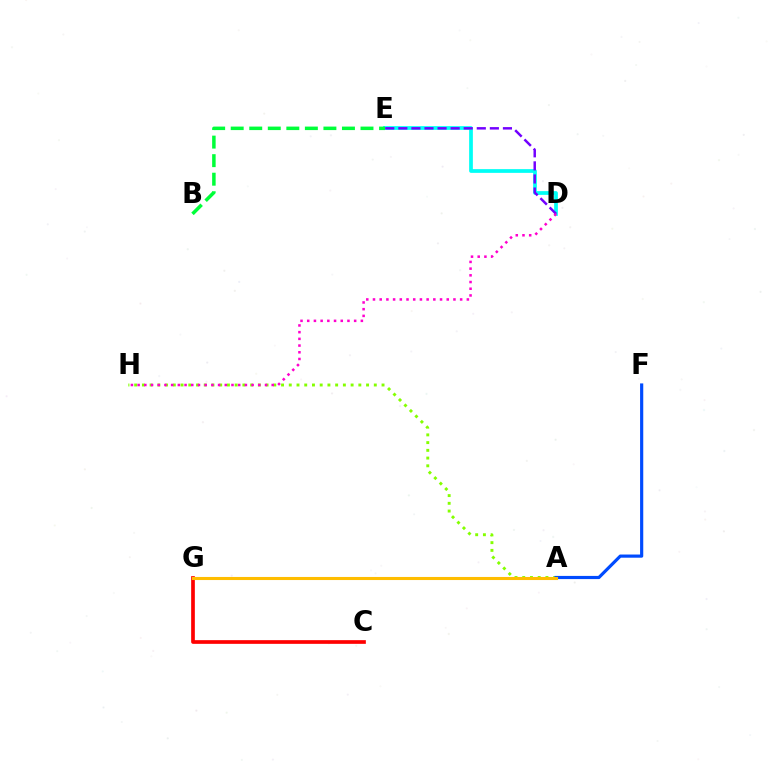{('A', 'H'): [{'color': '#84ff00', 'line_style': 'dotted', 'thickness': 2.1}], ('D', 'E'): [{'color': '#00fff6', 'line_style': 'solid', 'thickness': 2.68}, {'color': '#7200ff', 'line_style': 'dashed', 'thickness': 1.78}], ('C', 'G'): [{'color': '#ff0000', 'line_style': 'solid', 'thickness': 2.66}], ('D', 'H'): [{'color': '#ff00cf', 'line_style': 'dotted', 'thickness': 1.82}], ('A', 'F'): [{'color': '#004bff', 'line_style': 'solid', 'thickness': 2.28}], ('B', 'E'): [{'color': '#00ff39', 'line_style': 'dashed', 'thickness': 2.52}], ('A', 'G'): [{'color': '#ffbd00', 'line_style': 'solid', 'thickness': 2.22}]}